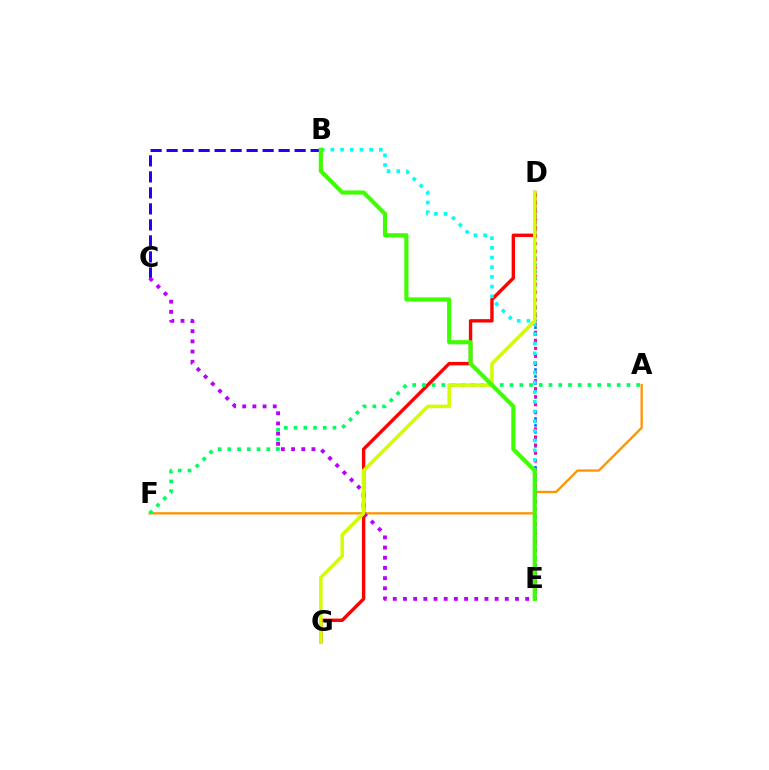{('D', 'E'): [{'color': '#0074ff', 'line_style': 'dotted', 'thickness': 1.9}, {'color': '#ff00ac', 'line_style': 'dotted', 'thickness': 2.19}], ('A', 'F'): [{'color': '#ff9400', 'line_style': 'solid', 'thickness': 1.66}, {'color': '#00ff5c', 'line_style': 'dotted', 'thickness': 2.65}], ('B', 'C'): [{'color': '#2500ff', 'line_style': 'dashed', 'thickness': 2.17}], ('C', 'E'): [{'color': '#b900ff', 'line_style': 'dotted', 'thickness': 2.77}], ('D', 'G'): [{'color': '#ff0000', 'line_style': 'solid', 'thickness': 2.44}, {'color': '#d1ff00', 'line_style': 'solid', 'thickness': 2.55}], ('B', 'E'): [{'color': '#00fff6', 'line_style': 'dotted', 'thickness': 2.63}, {'color': '#3dff00', 'line_style': 'solid', 'thickness': 2.98}]}